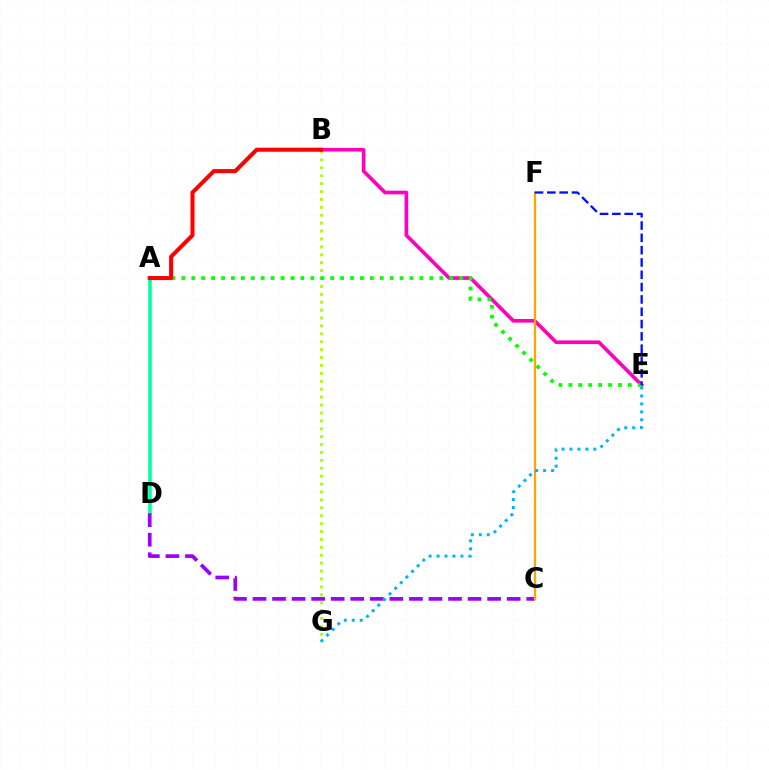{('A', 'D'): [{'color': '#00ff9d', 'line_style': 'solid', 'thickness': 2.56}], ('B', 'G'): [{'color': '#b3ff00', 'line_style': 'dotted', 'thickness': 2.15}], ('C', 'D'): [{'color': '#9b00ff', 'line_style': 'dashed', 'thickness': 2.66}], ('B', 'E'): [{'color': '#ff00bd', 'line_style': 'solid', 'thickness': 2.63}], ('C', 'F'): [{'color': '#ffa500', 'line_style': 'solid', 'thickness': 1.62}], ('E', 'G'): [{'color': '#00b5ff', 'line_style': 'dotted', 'thickness': 2.16}], ('A', 'E'): [{'color': '#08ff00', 'line_style': 'dotted', 'thickness': 2.7}], ('E', 'F'): [{'color': '#0010ff', 'line_style': 'dashed', 'thickness': 1.67}], ('A', 'B'): [{'color': '#ff0000', 'line_style': 'solid', 'thickness': 2.91}]}